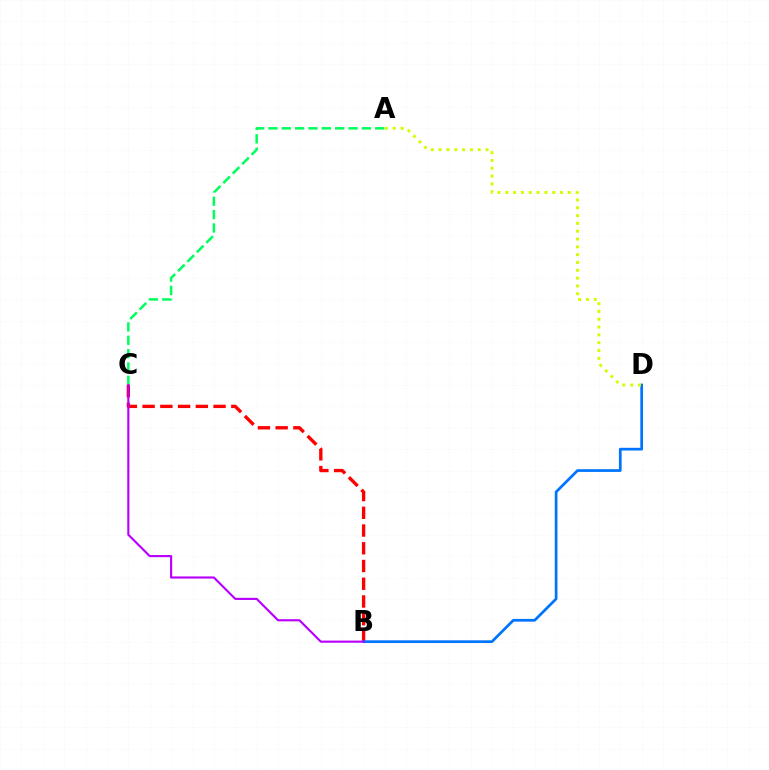{('A', 'C'): [{'color': '#00ff5c', 'line_style': 'dashed', 'thickness': 1.81}], ('B', 'C'): [{'color': '#ff0000', 'line_style': 'dashed', 'thickness': 2.41}, {'color': '#b900ff', 'line_style': 'solid', 'thickness': 1.54}], ('B', 'D'): [{'color': '#0074ff', 'line_style': 'solid', 'thickness': 1.96}], ('A', 'D'): [{'color': '#d1ff00', 'line_style': 'dotted', 'thickness': 2.12}]}